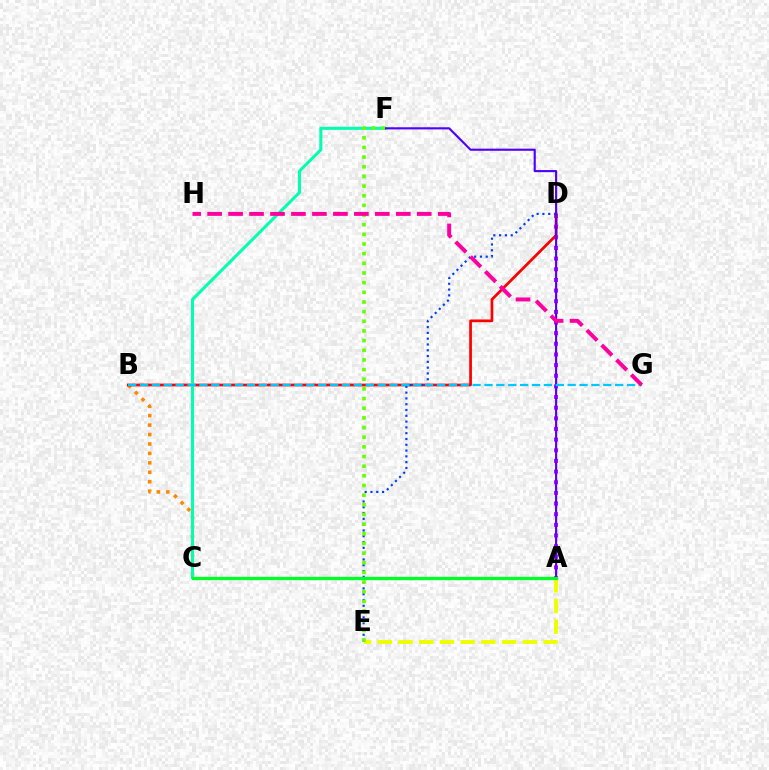{('B', 'C'): [{'color': '#ff8800', 'line_style': 'dotted', 'thickness': 2.56}], ('A', 'E'): [{'color': '#eeff00', 'line_style': 'dashed', 'thickness': 2.82}], ('A', 'D'): [{'color': '#d600ff', 'line_style': 'dotted', 'thickness': 2.89}], ('B', 'D'): [{'color': '#ff0000', 'line_style': 'solid', 'thickness': 1.97}], ('C', 'F'): [{'color': '#00ffaf', 'line_style': 'solid', 'thickness': 2.19}], ('D', 'E'): [{'color': '#003fff', 'line_style': 'dotted', 'thickness': 1.57}], ('A', 'F'): [{'color': '#4f00ff', 'line_style': 'solid', 'thickness': 1.54}], ('B', 'G'): [{'color': '#00c7ff', 'line_style': 'dashed', 'thickness': 1.61}], ('A', 'C'): [{'color': '#00ff27', 'line_style': 'solid', 'thickness': 2.36}], ('E', 'F'): [{'color': '#66ff00', 'line_style': 'dotted', 'thickness': 2.62}], ('G', 'H'): [{'color': '#ff00a0', 'line_style': 'dashed', 'thickness': 2.85}]}